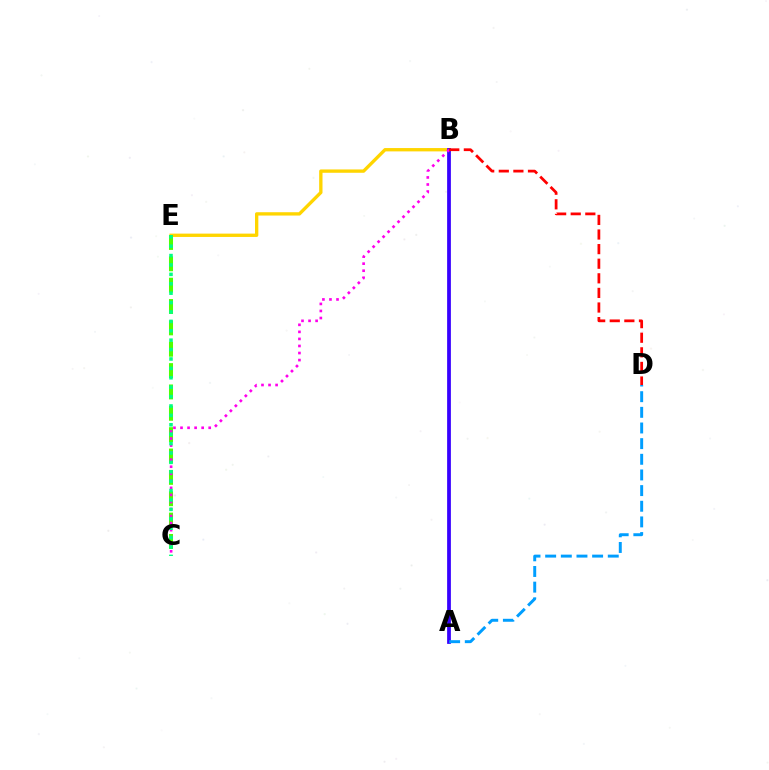{('B', 'E'): [{'color': '#ffd500', 'line_style': 'solid', 'thickness': 2.4}], ('A', 'B'): [{'color': '#3700ff', 'line_style': 'solid', 'thickness': 2.7}], ('A', 'D'): [{'color': '#009eff', 'line_style': 'dashed', 'thickness': 2.13}], ('C', 'E'): [{'color': '#4fff00', 'line_style': 'dashed', 'thickness': 2.9}, {'color': '#00ff86', 'line_style': 'dotted', 'thickness': 2.55}], ('B', 'C'): [{'color': '#ff00ed', 'line_style': 'dotted', 'thickness': 1.92}], ('B', 'D'): [{'color': '#ff0000', 'line_style': 'dashed', 'thickness': 1.98}]}